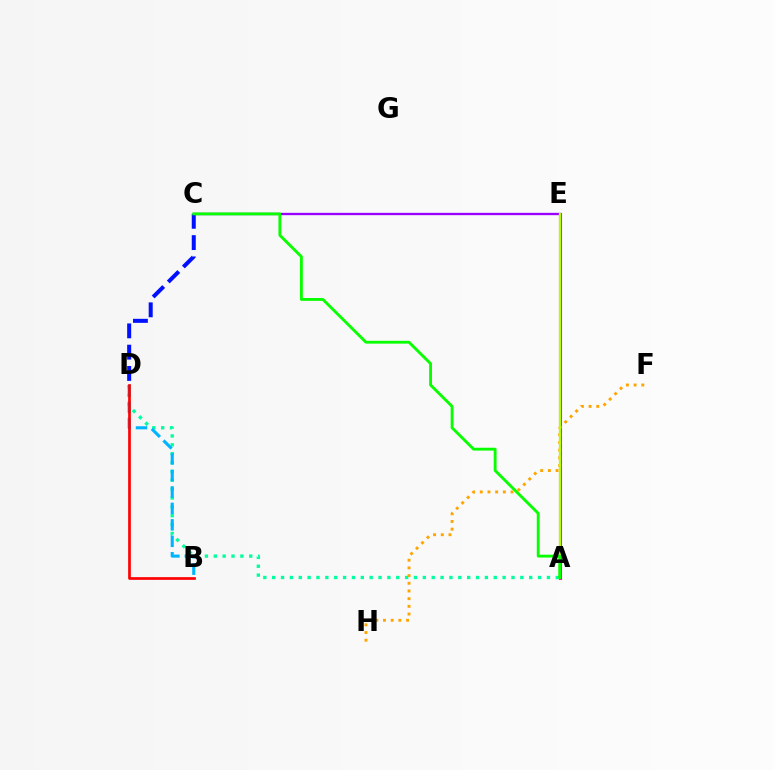{('C', 'E'): [{'color': '#9b00ff', 'line_style': 'solid', 'thickness': 1.68}], ('C', 'D'): [{'color': '#0010ff', 'line_style': 'dashed', 'thickness': 2.89}], ('A', 'E'): [{'color': '#ff00bd', 'line_style': 'solid', 'thickness': 2.22}, {'color': '#b3ff00', 'line_style': 'solid', 'thickness': 1.61}], ('A', 'D'): [{'color': '#00ff9d', 'line_style': 'dotted', 'thickness': 2.41}], ('F', 'H'): [{'color': '#ffa500', 'line_style': 'dotted', 'thickness': 2.09}], ('B', 'D'): [{'color': '#00b5ff', 'line_style': 'dashed', 'thickness': 2.24}, {'color': '#ff0000', 'line_style': 'solid', 'thickness': 1.94}], ('A', 'C'): [{'color': '#08ff00', 'line_style': 'solid', 'thickness': 2.05}]}